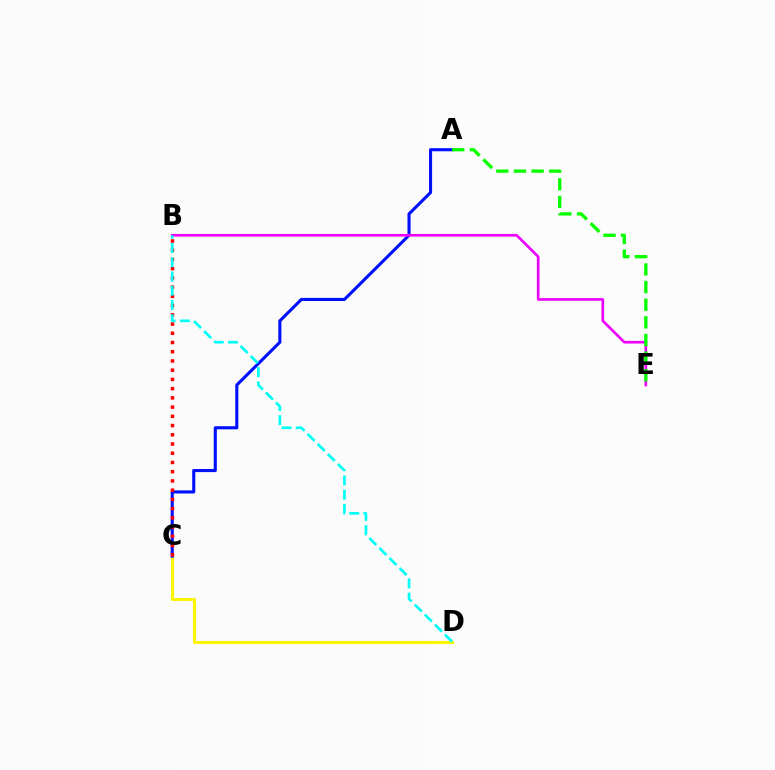{('C', 'D'): [{'color': '#fcf500', 'line_style': 'solid', 'thickness': 2.17}], ('A', 'C'): [{'color': '#0010ff', 'line_style': 'solid', 'thickness': 2.23}], ('B', 'E'): [{'color': '#ee00ff', 'line_style': 'solid', 'thickness': 1.9}], ('B', 'C'): [{'color': '#ff0000', 'line_style': 'dotted', 'thickness': 2.51}], ('A', 'E'): [{'color': '#08ff00', 'line_style': 'dashed', 'thickness': 2.4}], ('B', 'D'): [{'color': '#00fff6', 'line_style': 'dashed', 'thickness': 1.93}]}